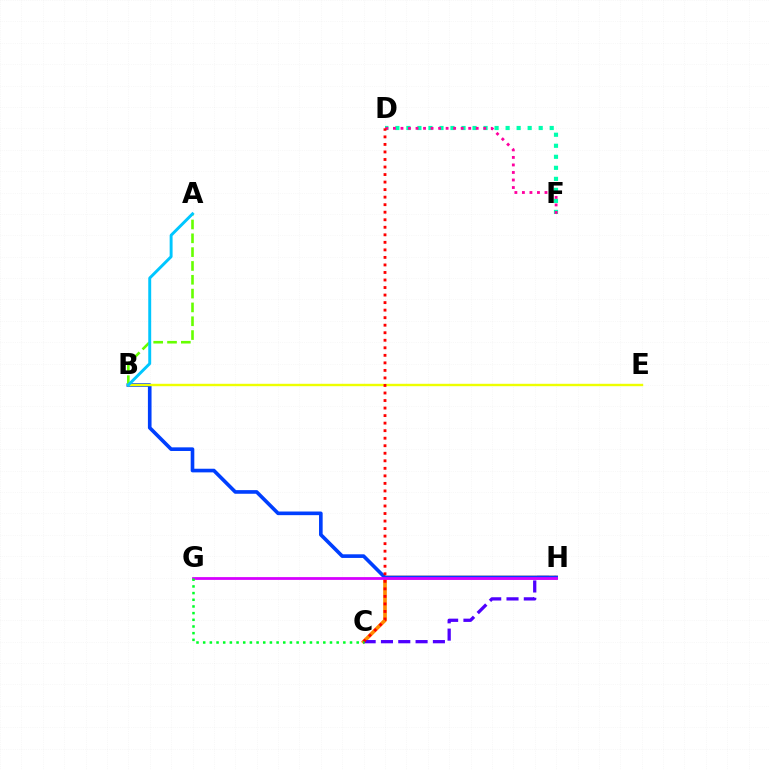{('D', 'F'): [{'color': '#00ffaf', 'line_style': 'dotted', 'thickness': 3.0}, {'color': '#ff00a0', 'line_style': 'dotted', 'thickness': 2.04}], ('C', 'H'): [{'color': '#ff8800', 'line_style': 'solid', 'thickness': 2.62}, {'color': '#4f00ff', 'line_style': 'dashed', 'thickness': 2.35}], ('B', 'H'): [{'color': '#003fff', 'line_style': 'solid', 'thickness': 2.62}], ('G', 'H'): [{'color': '#d600ff', 'line_style': 'solid', 'thickness': 2.0}], ('A', 'B'): [{'color': '#66ff00', 'line_style': 'dashed', 'thickness': 1.88}, {'color': '#00c7ff', 'line_style': 'solid', 'thickness': 2.11}], ('B', 'E'): [{'color': '#eeff00', 'line_style': 'solid', 'thickness': 1.73}], ('C', 'D'): [{'color': '#ff0000', 'line_style': 'dotted', 'thickness': 2.05}], ('C', 'G'): [{'color': '#00ff27', 'line_style': 'dotted', 'thickness': 1.81}]}